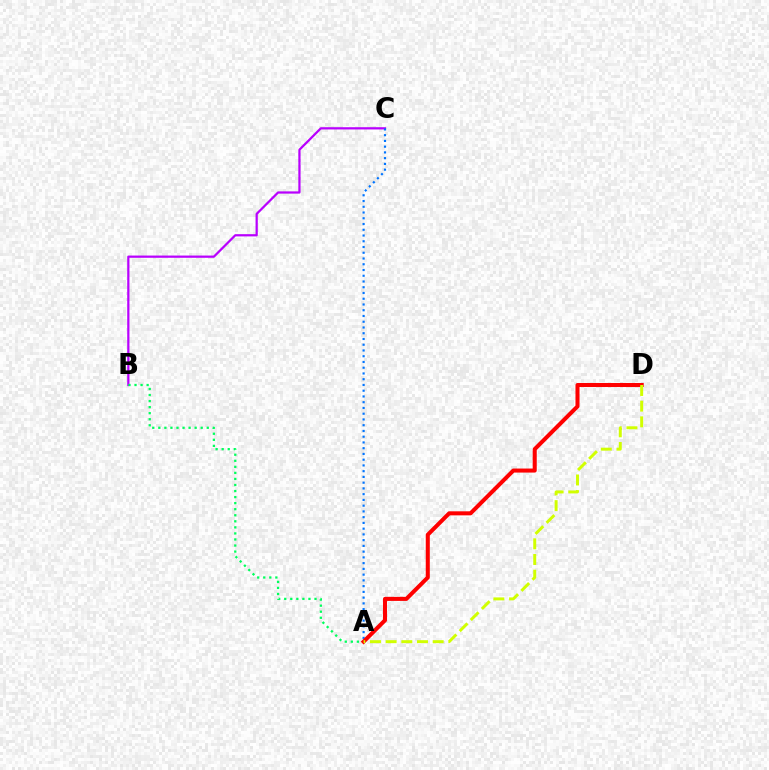{('B', 'C'): [{'color': '#b900ff', 'line_style': 'solid', 'thickness': 1.61}], ('A', 'C'): [{'color': '#0074ff', 'line_style': 'dotted', 'thickness': 1.56}], ('A', 'B'): [{'color': '#00ff5c', 'line_style': 'dotted', 'thickness': 1.64}], ('A', 'D'): [{'color': '#ff0000', 'line_style': 'solid', 'thickness': 2.91}, {'color': '#d1ff00', 'line_style': 'dashed', 'thickness': 2.13}]}